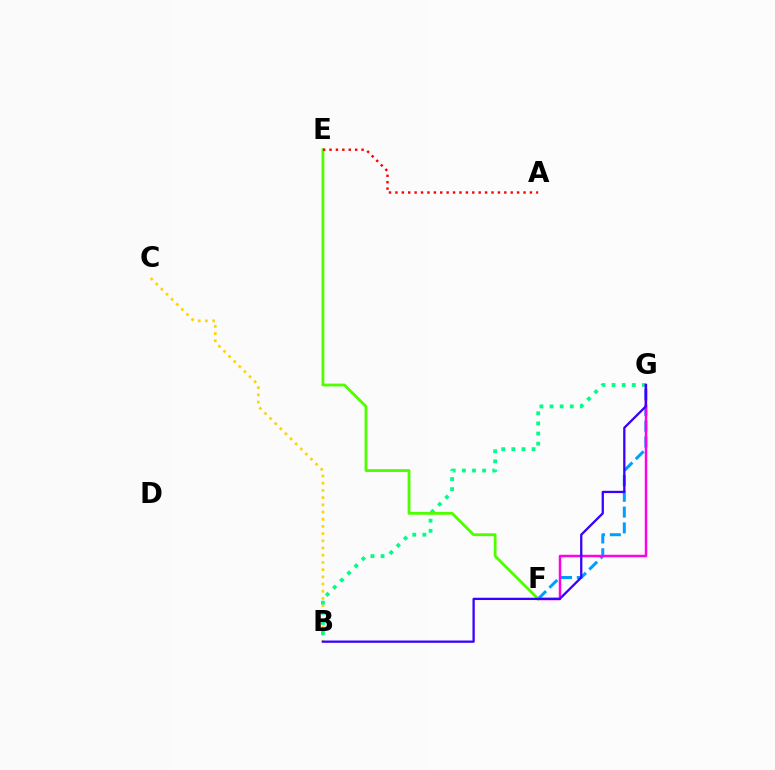{('B', 'C'): [{'color': '#ffd500', 'line_style': 'dotted', 'thickness': 1.96}], ('B', 'G'): [{'color': '#00ff86', 'line_style': 'dotted', 'thickness': 2.75}, {'color': '#3700ff', 'line_style': 'solid', 'thickness': 1.64}], ('F', 'G'): [{'color': '#009eff', 'line_style': 'dashed', 'thickness': 2.15}, {'color': '#ff00ed', 'line_style': 'solid', 'thickness': 1.78}], ('E', 'F'): [{'color': '#4fff00', 'line_style': 'solid', 'thickness': 2.03}], ('A', 'E'): [{'color': '#ff0000', 'line_style': 'dotted', 'thickness': 1.74}]}